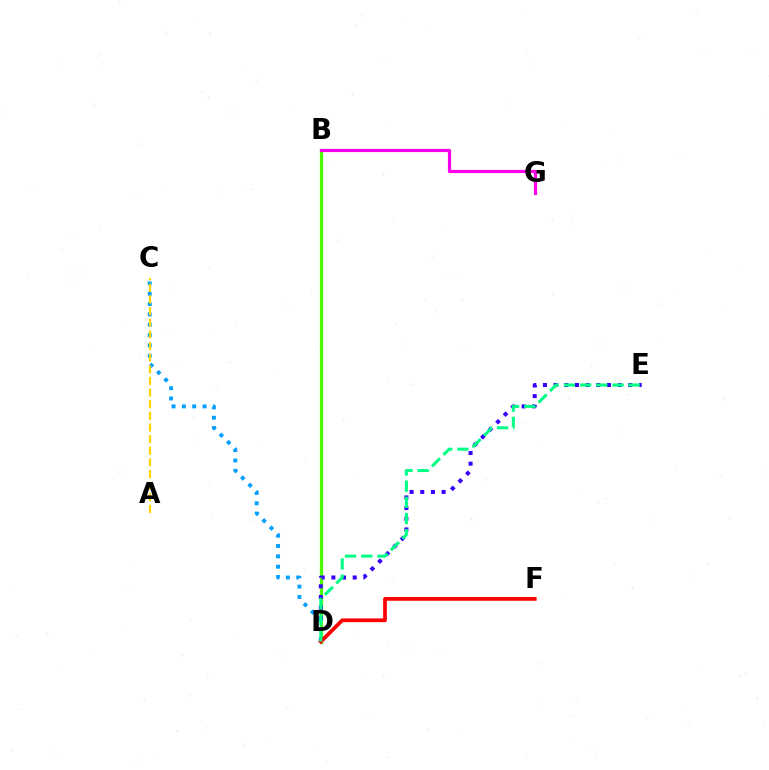{('B', 'D'): [{'color': '#4fff00', 'line_style': 'solid', 'thickness': 2.35}], ('D', 'E'): [{'color': '#3700ff', 'line_style': 'dotted', 'thickness': 2.9}, {'color': '#00ff86', 'line_style': 'dashed', 'thickness': 2.2}], ('C', 'D'): [{'color': '#009eff', 'line_style': 'dotted', 'thickness': 2.81}], ('A', 'C'): [{'color': '#ffd500', 'line_style': 'dashed', 'thickness': 1.58}], ('D', 'F'): [{'color': '#ff0000', 'line_style': 'solid', 'thickness': 2.69}], ('B', 'G'): [{'color': '#ff00ed', 'line_style': 'solid', 'thickness': 2.29}]}